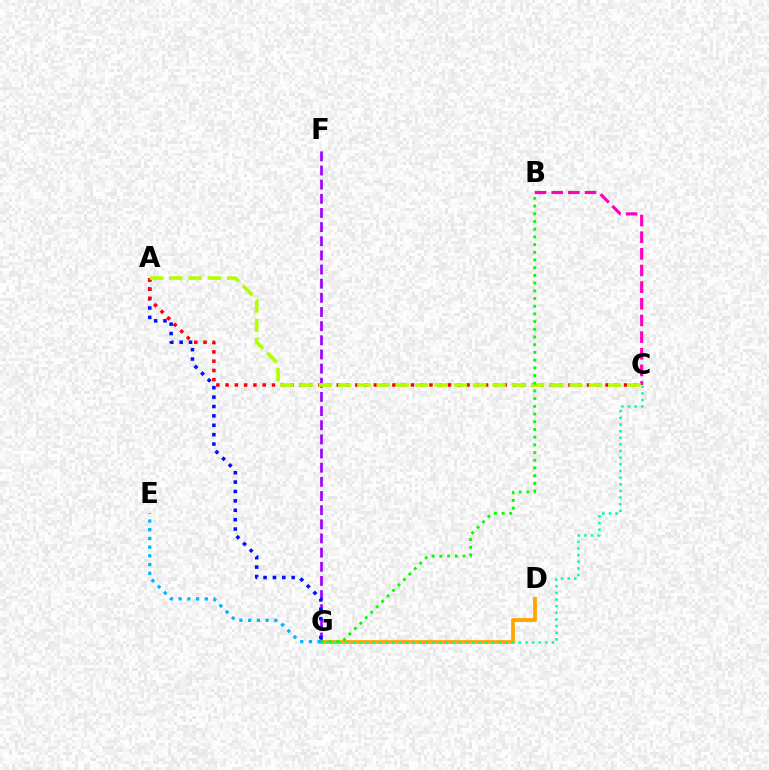{('B', 'C'): [{'color': '#ff00bd', 'line_style': 'dashed', 'thickness': 2.26}], ('F', 'G'): [{'color': '#9b00ff', 'line_style': 'dashed', 'thickness': 1.92}], ('D', 'G'): [{'color': '#ffa500', 'line_style': 'solid', 'thickness': 2.7}], ('A', 'G'): [{'color': '#0010ff', 'line_style': 'dotted', 'thickness': 2.55}], ('A', 'C'): [{'color': '#ff0000', 'line_style': 'dotted', 'thickness': 2.52}, {'color': '#b3ff00', 'line_style': 'dashed', 'thickness': 2.62}], ('C', 'G'): [{'color': '#00ff9d', 'line_style': 'dotted', 'thickness': 1.8}], ('B', 'G'): [{'color': '#08ff00', 'line_style': 'dotted', 'thickness': 2.09}], ('E', 'G'): [{'color': '#00b5ff', 'line_style': 'dotted', 'thickness': 2.37}]}